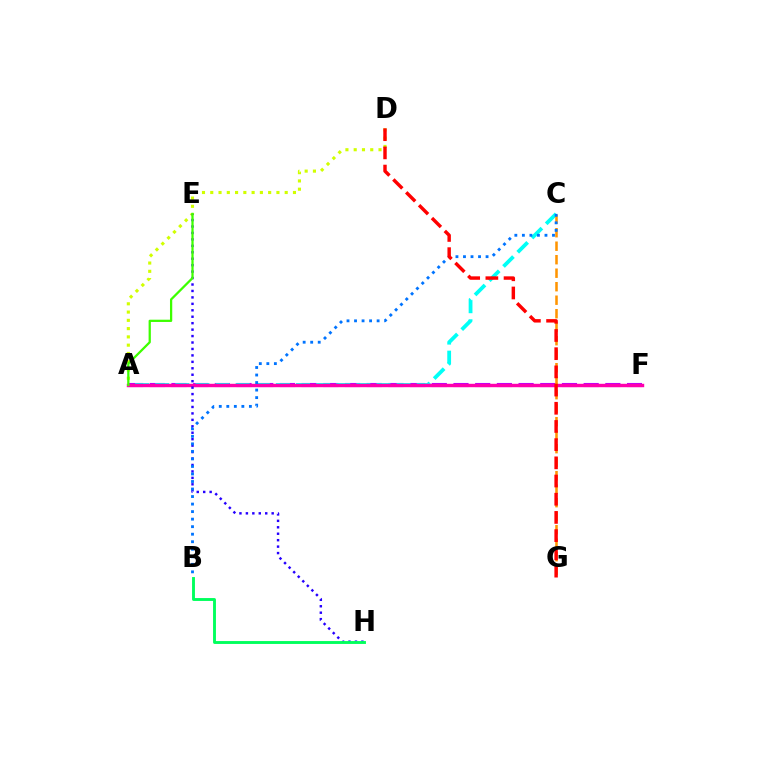{('A', 'F'): [{'color': '#b900ff', 'line_style': 'dashed', 'thickness': 2.95}, {'color': '#ff00ac', 'line_style': 'solid', 'thickness': 2.46}], ('A', 'D'): [{'color': '#d1ff00', 'line_style': 'dotted', 'thickness': 2.25}], ('A', 'C'): [{'color': '#00fff6', 'line_style': 'dashed', 'thickness': 2.73}], ('E', 'H'): [{'color': '#2500ff', 'line_style': 'dotted', 'thickness': 1.75}], ('C', 'G'): [{'color': '#ff9400', 'line_style': 'dashed', 'thickness': 1.83}], ('A', 'E'): [{'color': '#3dff00', 'line_style': 'solid', 'thickness': 1.63}], ('B', 'C'): [{'color': '#0074ff', 'line_style': 'dotted', 'thickness': 2.05}], ('D', 'G'): [{'color': '#ff0000', 'line_style': 'dashed', 'thickness': 2.47}], ('B', 'H'): [{'color': '#00ff5c', 'line_style': 'solid', 'thickness': 2.08}]}